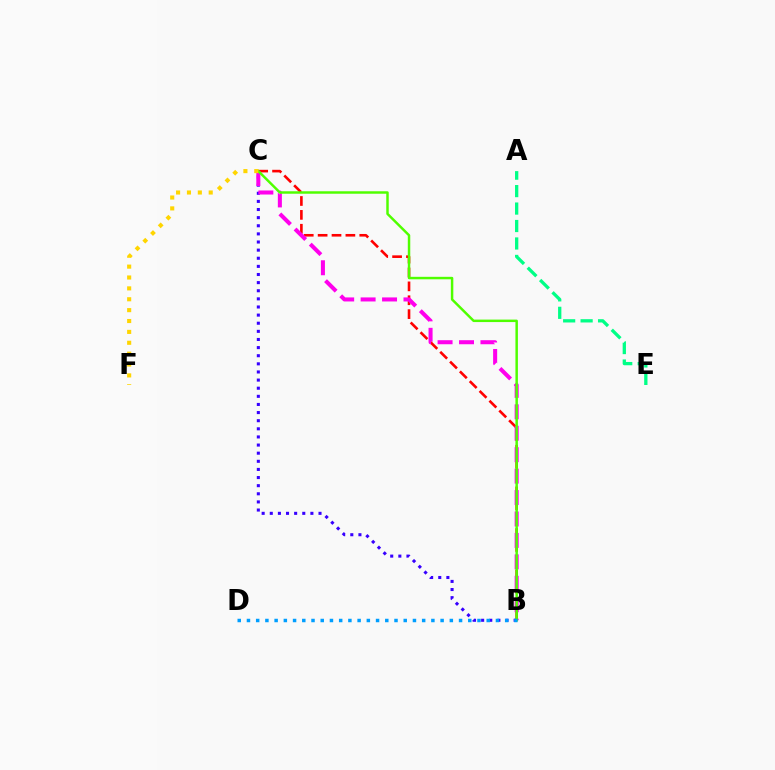{('B', 'C'): [{'color': '#ff0000', 'line_style': 'dashed', 'thickness': 1.89}, {'color': '#3700ff', 'line_style': 'dotted', 'thickness': 2.21}, {'color': '#ff00ed', 'line_style': 'dashed', 'thickness': 2.91}, {'color': '#4fff00', 'line_style': 'solid', 'thickness': 1.78}], ('A', 'E'): [{'color': '#00ff86', 'line_style': 'dashed', 'thickness': 2.37}], ('B', 'D'): [{'color': '#009eff', 'line_style': 'dotted', 'thickness': 2.51}], ('C', 'F'): [{'color': '#ffd500', 'line_style': 'dotted', 'thickness': 2.96}]}